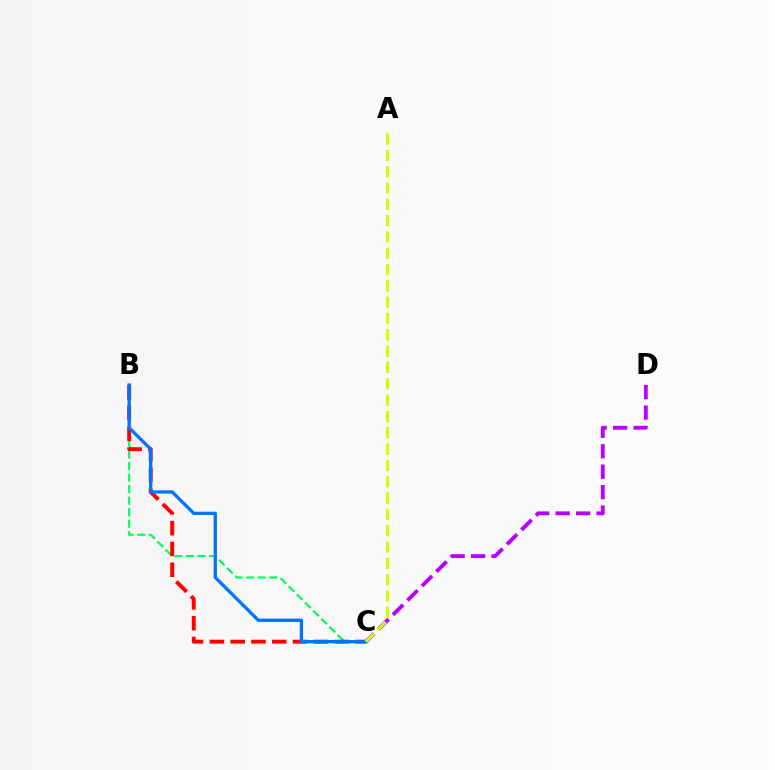{('B', 'C'): [{'color': '#00ff5c', 'line_style': 'dashed', 'thickness': 1.56}, {'color': '#ff0000', 'line_style': 'dashed', 'thickness': 2.83}, {'color': '#0074ff', 'line_style': 'solid', 'thickness': 2.38}], ('C', 'D'): [{'color': '#b900ff', 'line_style': 'dashed', 'thickness': 2.78}], ('A', 'C'): [{'color': '#d1ff00', 'line_style': 'dashed', 'thickness': 2.22}]}